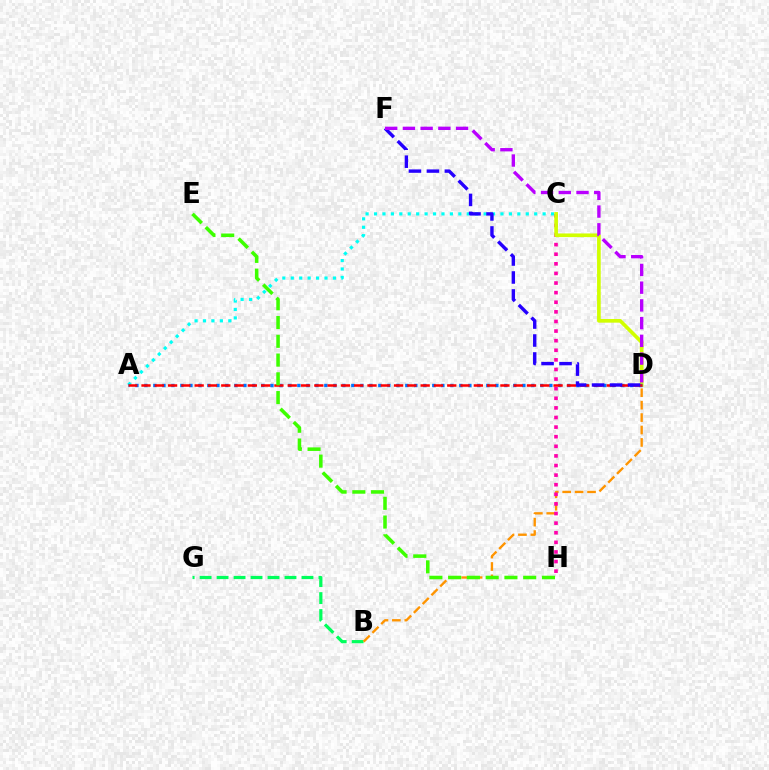{('B', 'G'): [{'color': '#00ff5c', 'line_style': 'dashed', 'thickness': 2.31}], ('A', 'C'): [{'color': '#00fff6', 'line_style': 'dotted', 'thickness': 2.29}], ('B', 'D'): [{'color': '#ff9400', 'line_style': 'dashed', 'thickness': 1.69}], ('C', 'H'): [{'color': '#ff00ac', 'line_style': 'dotted', 'thickness': 2.61}], ('C', 'D'): [{'color': '#d1ff00', 'line_style': 'solid', 'thickness': 2.63}], ('A', 'D'): [{'color': '#0074ff', 'line_style': 'dotted', 'thickness': 2.44}, {'color': '#ff0000', 'line_style': 'dashed', 'thickness': 1.81}], ('D', 'F'): [{'color': '#2500ff', 'line_style': 'dashed', 'thickness': 2.44}, {'color': '#b900ff', 'line_style': 'dashed', 'thickness': 2.41}], ('E', 'H'): [{'color': '#3dff00', 'line_style': 'dashed', 'thickness': 2.55}]}